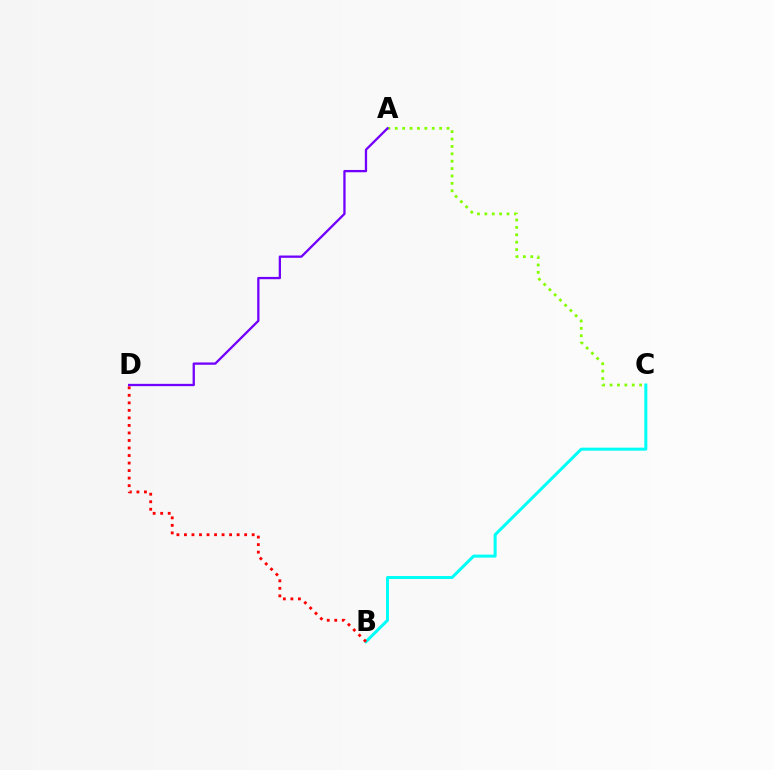{('A', 'C'): [{'color': '#84ff00', 'line_style': 'dotted', 'thickness': 2.01}], ('B', 'C'): [{'color': '#00fff6', 'line_style': 'solid', 'thickness': 2.17}], ('B', 'D'): [{'color': '#ff0000', 'line_style': 'dotted', 'thickness': 2.04}], ('A', 'D'): [{'color': '#7200ff', 'line_style': 'solid', 'thickness': 1.66}]}